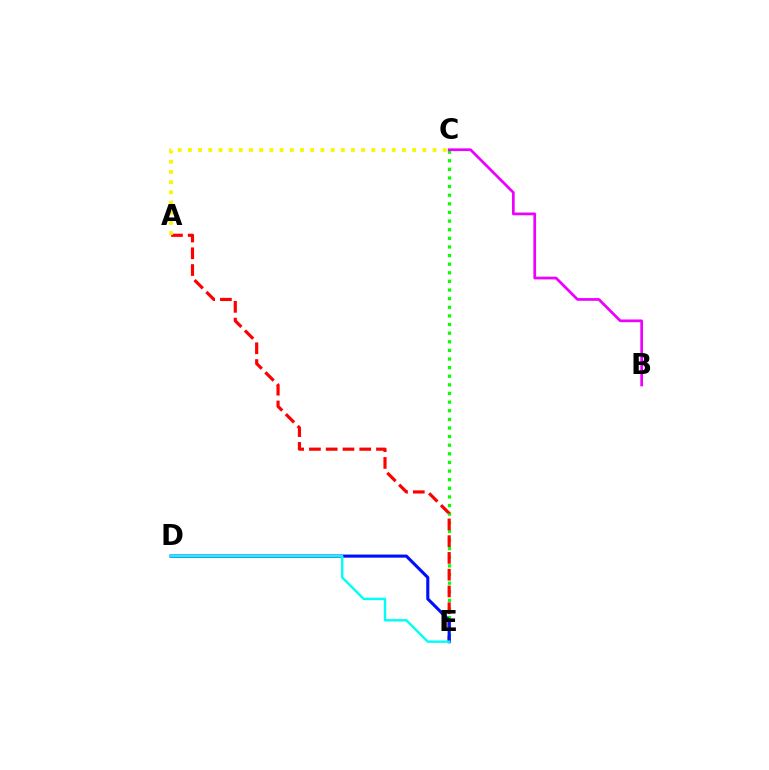{('C', 'E'): [{'color': '#08ff00', 'line_style': 'dotted', 'thickness': 2.34}], ('A', 'E'): [{'color': '#ff0000', 'line_style': 'dashed', 'thickness': 2.28}], ('D', 'E'): [{'color': '#0010ff', 'line_style': 'solid', 'thickness': 2.23}, {'color': '#00fff6', 'line_style': 'solid', 'thickness': 1.74}], ('A', 'C'): [{'color': '#fcf500', 'line_style': 'dotted', 'thickness': 2.77}], ('B', 'C'): [{'color': '#ee00ff', 'line_style': 'solid', 'thickness': 1.96}]}